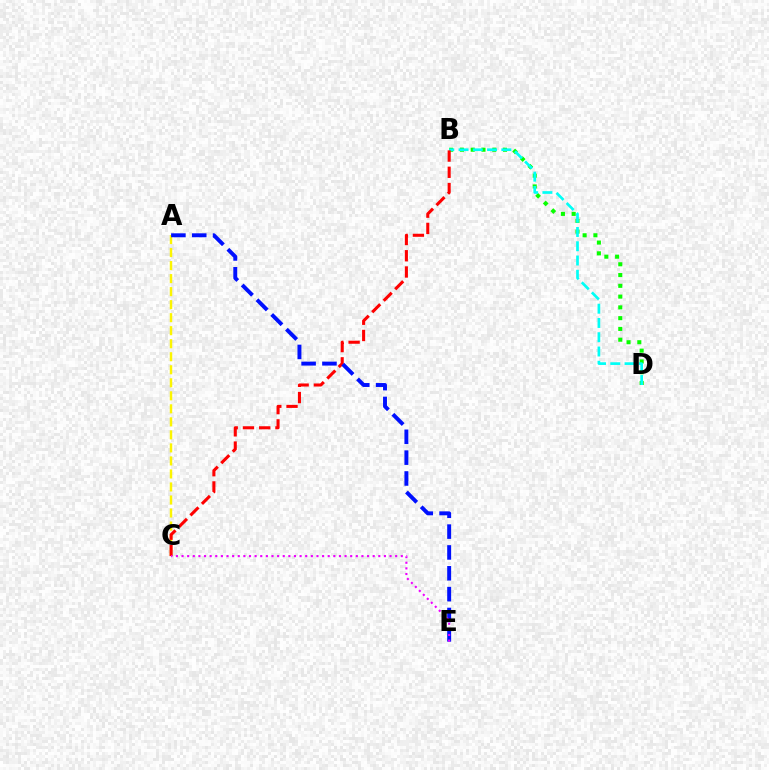{('A', 'C'): [{'color': '#fcf500', 'line_style': 'dashed', 'thickness': 1.77}], ('B', 'D'): [{'color': '#08ff00', 'line_style': 'dotted', 'thickness': 2.93}, {'color': '#00fff6', 'line_style': 'dashed', 'thickness': 1.94}], ('B', 'C'): [{'color': '#ff0000', 'line_style': 'dashed', 'thickness': 2.21}], ('A', 'E'): [{'color': '#0010ff', 'line_style': 'dashed', 'thickness': 2.83}], ('C', 'E'): [{'color': '#ee00ff', 'line_style': 'dotted', 'thickness': 1.53}]}